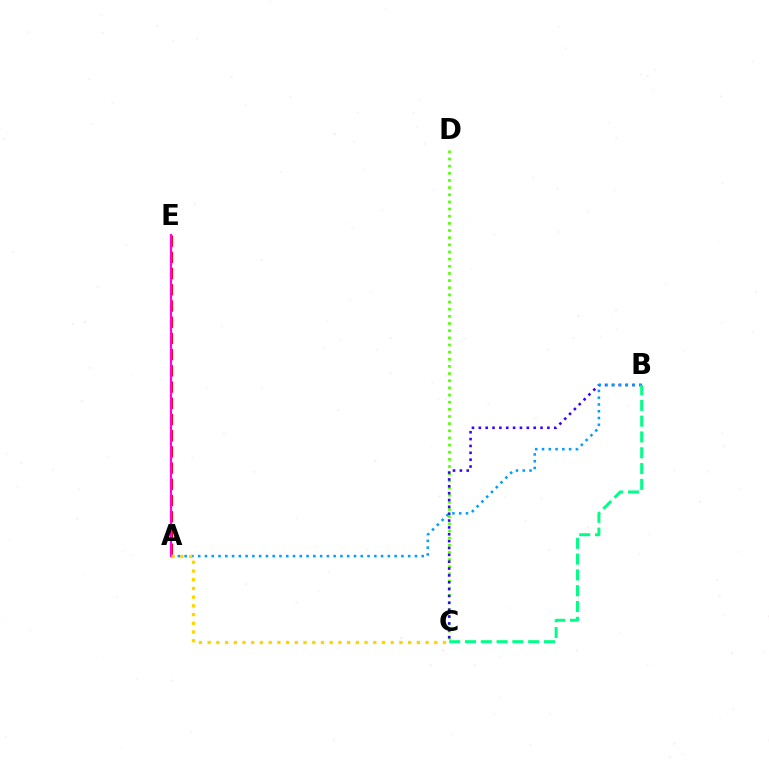{('C', 'D'): [{'color': '#4fff00', 'line_style': 'dotted', 'thickness': 1.94}], ('B', 'C'): [{'color': '#3700ff', 'line_style': 'dotted', 'thickness': 1.86}, {'color': '#00ff86', 'line_style': 'dashed', 'thickness': 2.15}], ('A', 'E'): [{'color': '#ff0000', 'line_style': 'dashed', 'thickness': 2.2}, {'color': '#ff00ed', 'line_style': 'solid', 'thickness': 1.57}], ('A', 'B'): [{'color': '#009eff', 'line_style': 'dotted', 'thickness': 1.84}], ('A', 'C'): [{'color': '#ffd500', 'line_style': 'dotted', 'thickness': 2.37}]}